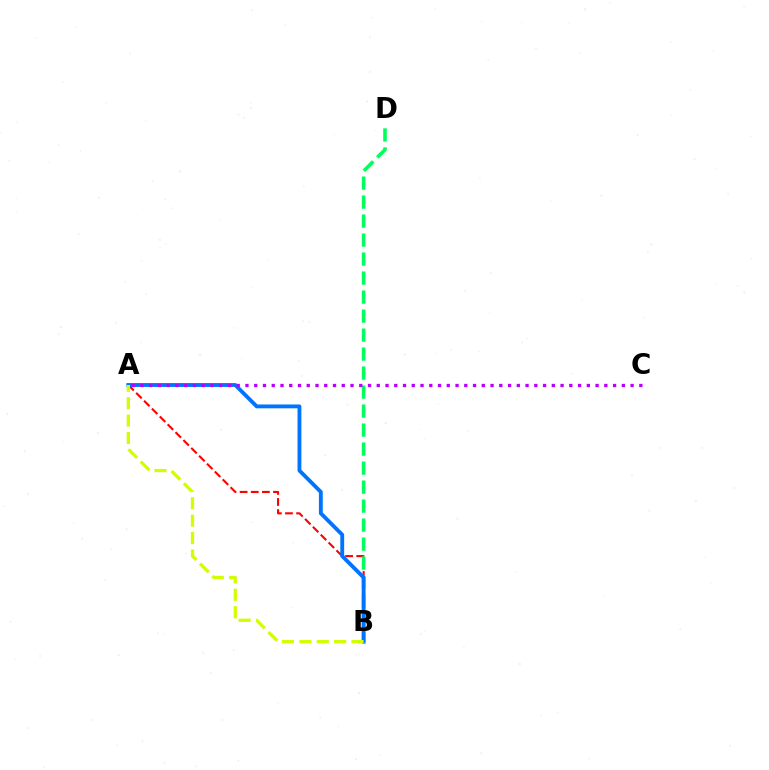{('A', 'B'): [{'color': '#ff0000', 'line_style': 'dashed', 'thickness': 1.51}, {'color': '#0074ff', 'line_style': 'solid', 'thickness': 2.77}, {'color': '#d1ff00', 'line_style': 'dashed', 'thickness': 2.36}], ('B', 'D'): [{'color': '#00ff5c', 'line_style': 'dashed', 'thickness': 2.58}], ('A', 'C'): [{'color': '#b900ff', 'line_style': 'dotted', 'thickness': 2.38}]}